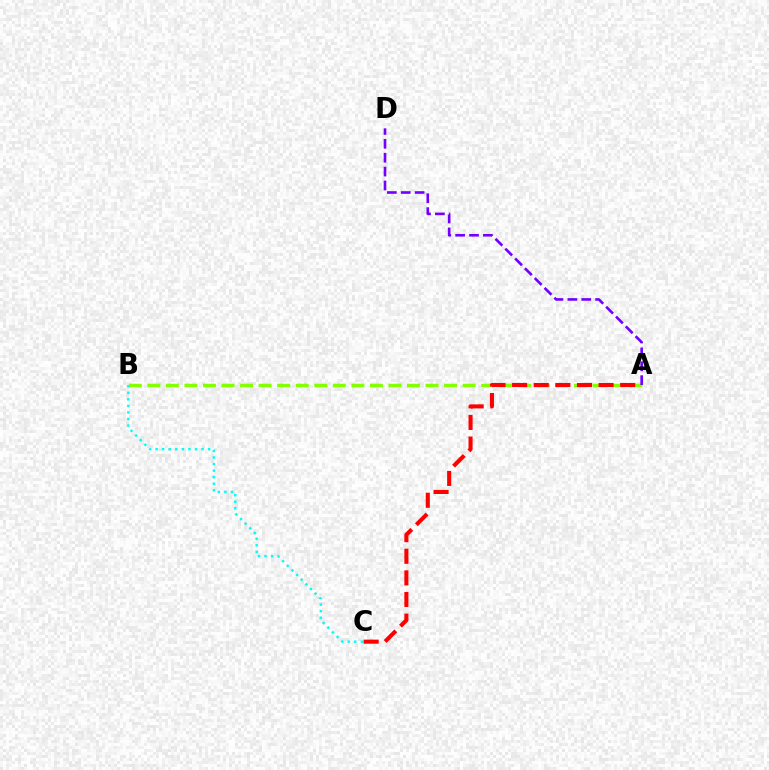{('A', 'B'): [{'color': '#84ff00', 'line_style': 'dashed', 'thickness': 2.52}], ('A', 'D'): [{'color': '#7200ff', 'line_style': 'dashed', 'thickness': 1.89}], ('B', 'C'): [{'color': '#00fff6', 'line_style': 'dotted', 'thickness': 1.78}], ('A', 'C'): [{'color': '#ff0000', 'line_style': 'dashed', 'thickness': 2.94}]}